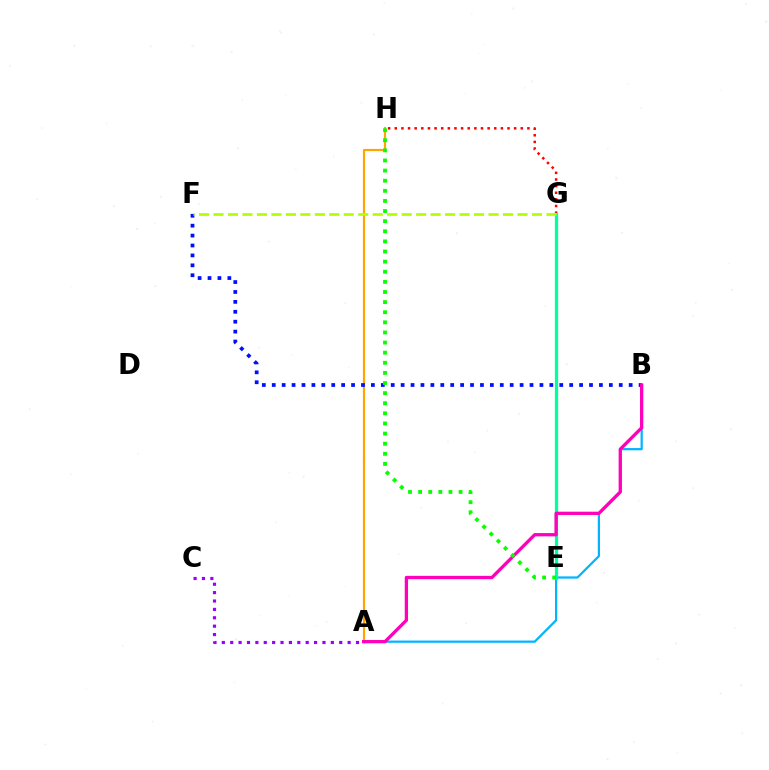{('A', 'H'): [{'color': '#ffa500', 'line_style': 'solid', 'thickness': 1.57}], ('A', 'B'): [{'color': '#00b5ff', 'line_style': 'solid', 'thickness': 1.61}, {'color': '#ff00bd', 'line_style': 'solid', 'thickness': 2.37}], ('B', 'F'): [{'color': '#0010ff', 'line_style': 'dotted', 'thickness': 2.69}], ('G', 'H'): [{'color': '#ff0000', 'line_style': 'dotted', 'thickness': 1.8}], ('E', 'G'): [{'color': '#00ff9d', 'line_style': 'solid', 'thickness': 2.33}], ('F', 'G'): [{'color': '#b3ff00', 'line_style': 'dashed', 'thickness': 1.97}], ('A', 'C'): [{'color': '#9b00ff', 'line_style': 'dotted', 'thickness': 2.28}], ('E', 'H'): [{'color': '#08ff00', 'line_style': 'dotted', 'thickness': 2.75}]}